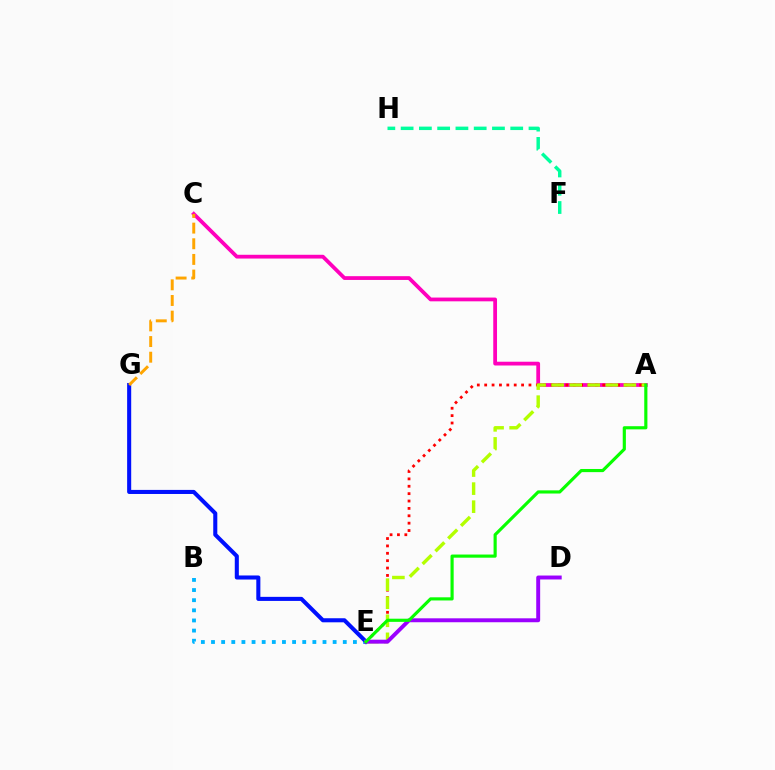{('A', 'C'): [{'color': '#ff00bd', 'line_style': 'solid', 'thickness': 2.72}], ('A', 'E'): [{'color': '#ff0000', 'line_style': 'dotted', 'thickness': 2.01}, {'color': '#b3ff00', 'line_style': 'dashed', 'thickness': 2.45}, {'color': '#08ff00', 'line_style': 'solid', 'thickness': 2.27}], ('B', 'E'): [{'color': '#00b5ff', 'line_style': 'dotted', 'thickness': 2.75}], ('E', 'G'): [{'color': '#0010ff', 'line_style': 'solid', 'thickness': 2.93}], ('D', 'E'): [{'color': '#9b00ff', 'line_style': 'solid', 'thickness': 2.83}], ('F', 'H'): [{'color': '#00ff9d', 'line_style': 'dashed', 'thickness': 2.48}], ('C', 'G'): [{'color': '#ffa500', 'line_style': 'dashed', 'thickness': 2.13}]}